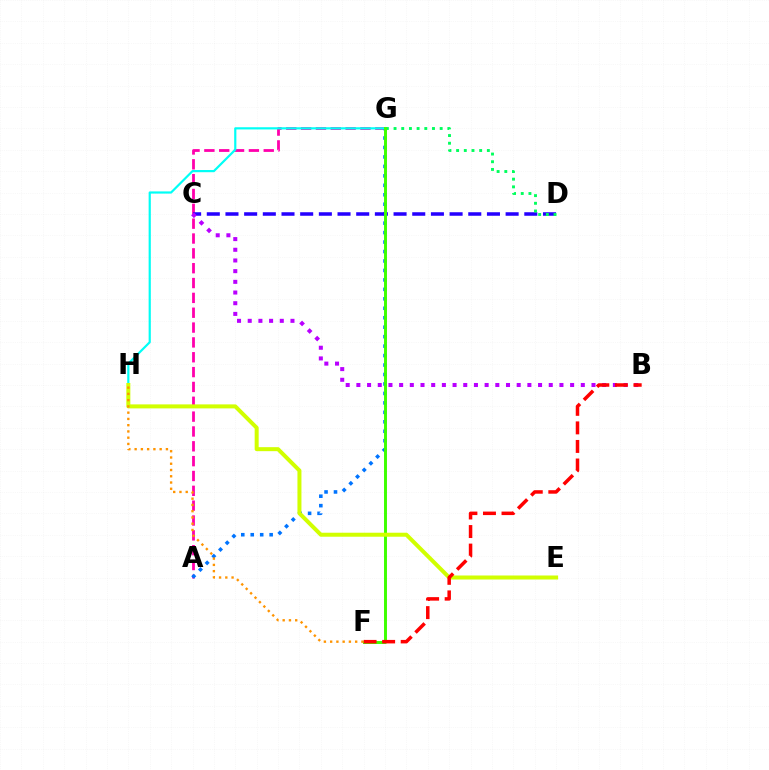{('A', 'G'): [{'color': '#ff00ac', 'line_style': 'dashed', 'thickness': 2.02}, {'color': '#0074ff', 'line_style': 'dotted', 'thickness': 2.57}], ('G', 'H'): [{'color': '#00fff6', 'line_style': 'solid', 'thickness': 1.58}], ('C', 'D'): [{'color': '#2500ff', 'line_style': 'dashed', 'thickness': 2.54}], ('D', 'G'): [{'color': '#00ff5c', 'line_style': 'dotted', 'thickness': 2.09}], ('F', 'G'): [{'color': '#3dff00', 'line_style': 'solid', 'thickness': 2.12}], ('E', 'H'): [{'color': '#d1ff00', 'line_style': 'solid', 'thickness': 2.88}], ('B', 'C'): [{'color': '#b900ff', 'line_style': 'dotted', 'thickness': 2.9}], ('B', 'F'): [{'color': '#ff0000', 'line_style': 'dashed', 'thickness': 2.52}], ('F', 'H'): [{'color': '#ff9400', 'line_style': 'dotted', 'thickness': 1.7}]}